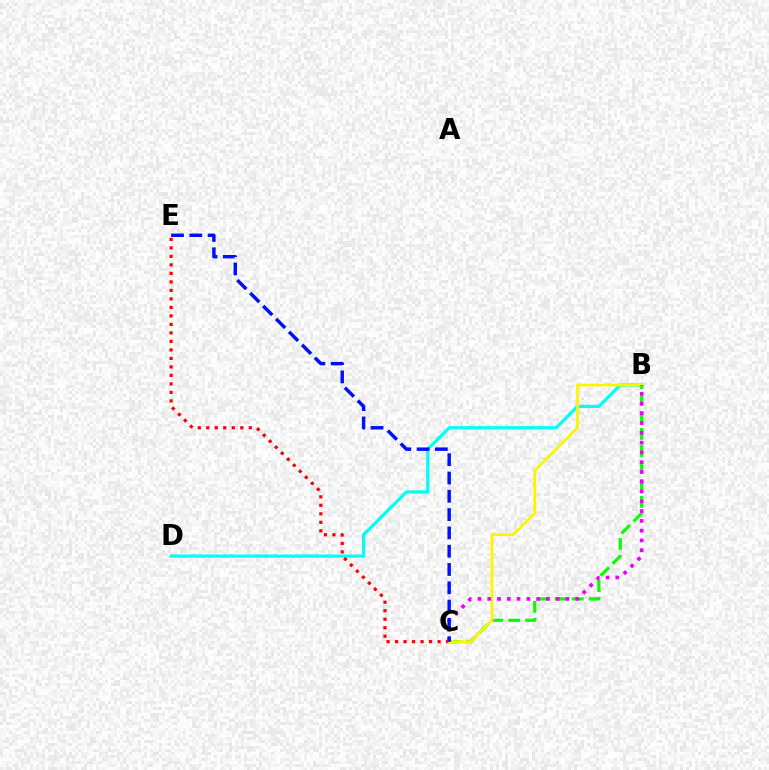{('B', 'D'): [{'color': '#00fff6', 'line_style': 'solid', 'thickness': 2.31}], ('B', 'C'): [{'color': '#08ff00', 'line_style': 'dashed', 'thickness': 2.31}, {'color': '#fcf500', 'line_style': 'solid', 'thickness': 1.98}, {'color': '#ee00ff', 'line_style': 'dotted', 'thickness': 2.66}], ('C', 'E'): [{'color': '#ff0000', 'line_style': 'dotted', 'thickness': 2.31}, {'color': '#0010ff', 'line_style': 'dashed', 'thickness': 2.49}]}